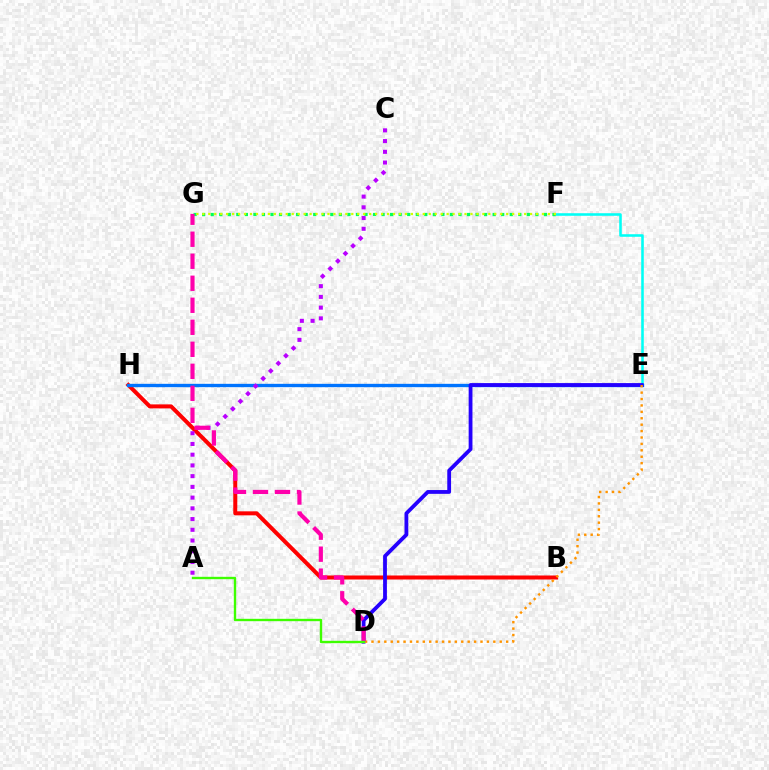{('E', 'F'): [{'color': '#00fff6', 'line_style': 'solid', 'thickness': 1.85}], ('B', 'H'): [{'color': '#ff0000', 'line_style': 'solid', 'thickness': 2.89}], ('E', 'H'): [{'color': '#0074ff', 'line_style': 'solid', 'thickness': 2.41}], ('F', 'G'): [{'color': '#00ff5c', 'line_style': 'dotted', 'thickness': 2.32}, {'color': '#d1ff00', 'line_style': 'dotted', 'thickness': 1.62}], ('D', 'E'): [{'color': '#2500ff', 'line_style': 'solid', 'thickness': 2.73}, {'color': '#ff9400', 'line_style': 'dotted', 'thickness': 1.74}], ('A', 'C'): [{'color': '#b900ff', 'line_style': 'dotted', 'thickness': 2.91}], ('D', 'G'): [{'color': '#ff00ac', 'line_style': 'dashed', 'thickness': 2.99}], ('A', 'D'): [{'color': '#3dff00', 'line_style': 'solid', 'thickness': 1.71}]}